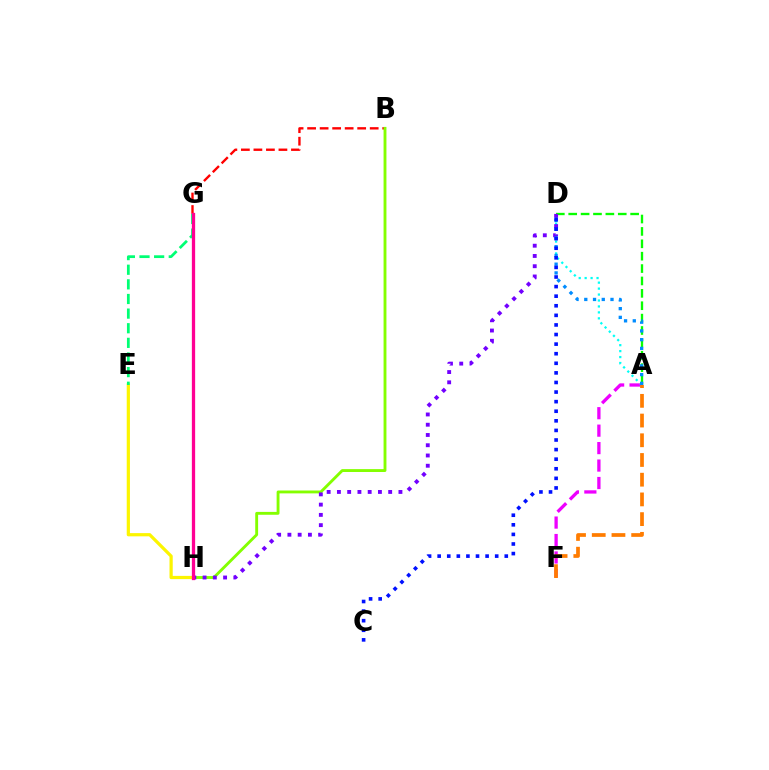{('B', 'G'): [{'color': '#ff0000', 'line_style': 'dashed', 'thickness': 1.7}], ('A', 'F'): [{'color': '#ee00ff', 'line_style': 'dashed', 'thickness': 2.37}, {'color': '#ff7c00', 'line_style': 'dashed', 'thickness': 2.68}], ('A', 'D'): [{'color': '#00fff6', 'line_style': 'dotted', 'thickness': 1.62}, {'color': '#08ff00', 'line_style': 'dashed', 'thickness': 1.68}, {'color': '#008cff', 'line_style': 'dotted', 'thickness': 2.37}], ('B', 'H'): [{'color': '#84ff00', 'line_style': 'solid', 'thickness': 2.07}], ('E', 'H'): [{'color': '#fcf500', 'line_style': 'solid', 'thickness': 2.32}], ('D', 'H'): [{'color': '#7200ff', 'line_style': 'dotted', 'thickness': 2.79}], ('E', 'G'): [{'color': '#00ff74', 'line_style': 'dashed', 'thickness': 1.99}], ('C', 'D'): [{'color': '#0010ff', 'line_style': 'dotted', 'thickness': 2.61}], ('G', 'H'): [{'color': '#ff0094', 'line_style': 'solid', 'thickness': 2.36}]}